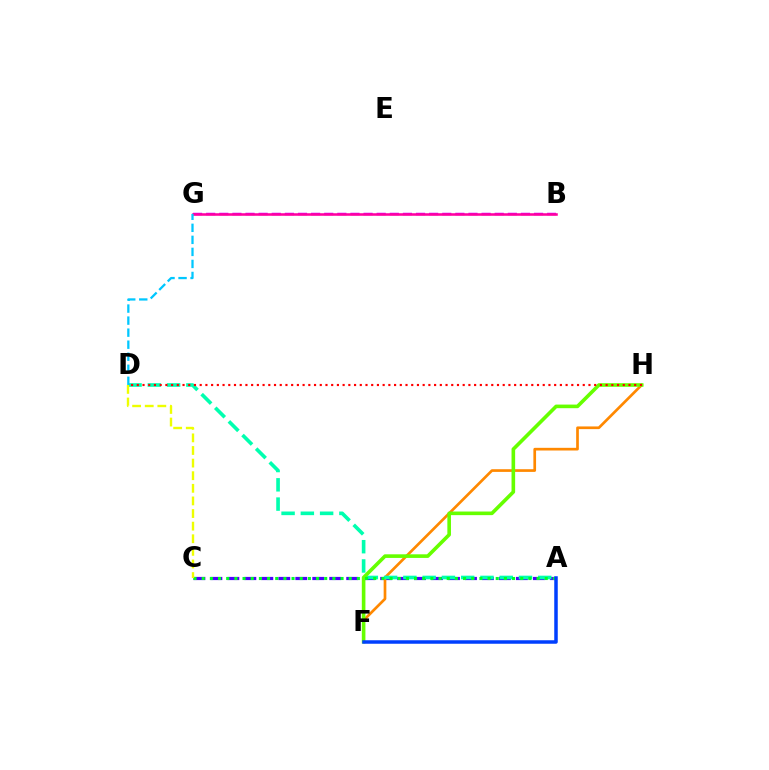{('A', 'C'): [{'color': '#4f00ff', 'line_style': 'dashed', 'thickness': 2.31}, {'color': '#00ff27', 'line_style': 'dotted', 'thickness': 2.22}], ('F', 'H'): [{'color': '#ff8800', 'line_style': 'solid', 'thickness': 1.93}, {'color': '#66ff00', 'line_style': 'solid', 'thickness': 2.6}], ('B', 'G'): [{'color': '#d600ff', 'line_style': 'dashed', 'thickness': 1.78}, {'color': '#ff00a0', 'line_style': 'solid', 'thickness': 1.84}], ('A', 'D'): [{'color': '#00ffaf', 'line_style': 'dashed', 'thickness': 2.62}], ('D', 'H'): [{'color': '#ff0000', 'line_style': 'dotted', 'thickness': 1.55}], ('D', 'G'): [{'color': '#00c7ff', 'line_style': 'dashed', 'thickness': 1.64}], ('A', 'F'): [{'color': '#003fff', 'line_style': 'solid', 'thickness': 2.52}], ('C', 'D'): [{'color': '#eeff00', 'line_style': 'dashed', 'thickness': 1.71}]}